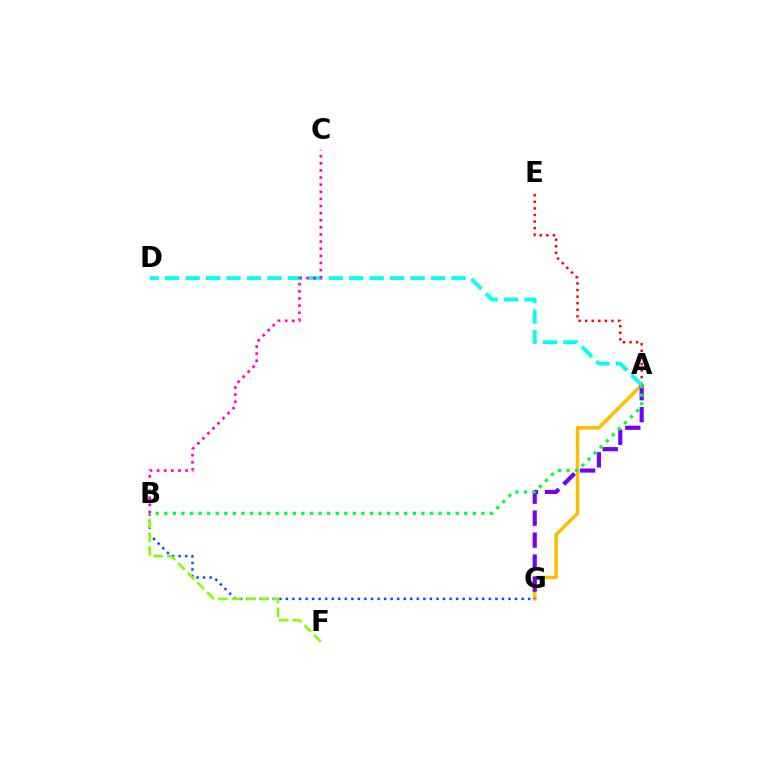{('A', 'G'): [{'color': '#ffbd00', 'line_style': 'solid', 'thickness': 2.52}, {'color': '#7200ff', 'line_style': 'dashed', 'thickness': 2.99}], ('A', 'E'): [{'color': '#ff0000', 'line_style': 'dotted', 'thickness': 1.79}], ('B', 'G'): [{'color': '#004bff', 'line_style': 'dotted', 'thickness': 1.78}], ('B', 'F'): [{'color': '#84ff00', 'line_style': 'dashed', 'thickness': 1.86}], ('A', 'B'): [{'color': '#00ff39', 'line_style': 'dotted', 'thickness': 2.33}], ('A', 'D'): [{'color': '#00fff6', 'line_style': 'dashed', 'thickness': 2.78}], ('B', 'C'): [{'color': '#ff00cf', 'line_style': 'dotted', 'thickness': 1.93}]}